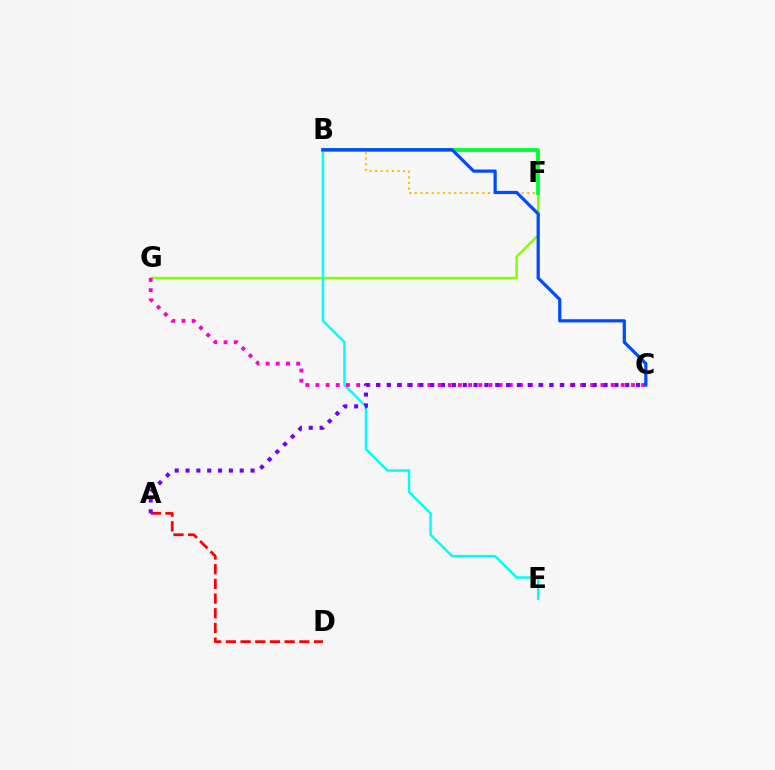{('A', 'D'): [{'color': '#ff0000', 'line_style': 'dashed', 'thickness': 1.99}], ('F', 'G'): [{'color': '#84ff00', 'line_style': 'solid', 'thickness': 1.79}], ('B', 'E'): [{'color': '#00fff6', 'line_style': 'solid', 'thickness': 1.79}], ('B', 'F'): [{'color': '#00ff39', 'line_style': 'solid', 'thickness': 2.75}, {'color': '#ffbd00', 'line_style': 'dotted', 'thickness': 1.53}], ('C', 'G'): [{'color': '#ff00cf', 'line_style': 'dotted', 'thickness': 2.77}], ('B', 'C'): [{'color': '#004bff', 'line_style': 'solid', 'thickness': 2.32}], ('A', 'C'): [{'color': '#7200ff', 'line_style': 'dotted', 'thickness': 2.94}]}